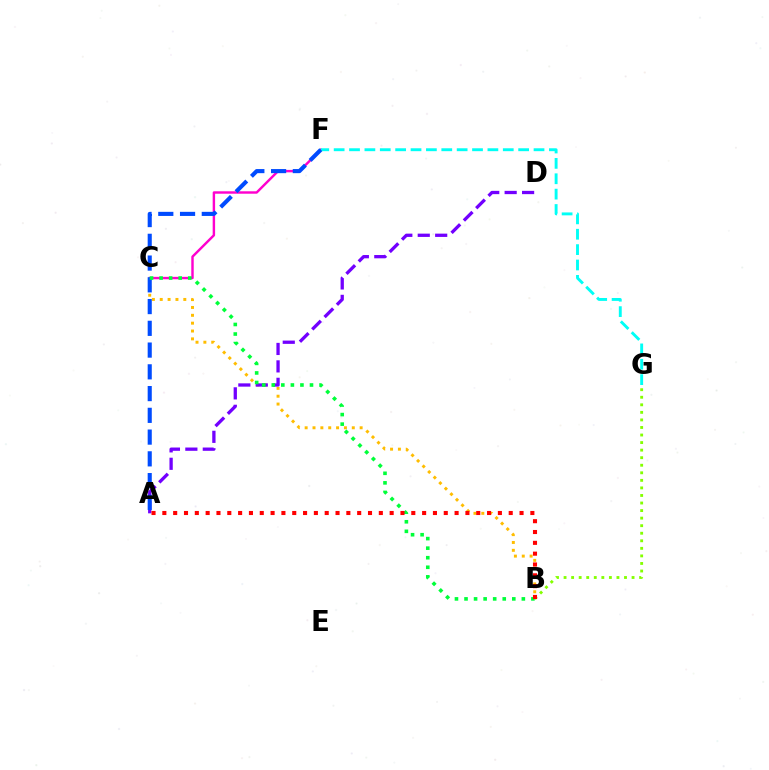{('B', 'C'): [{'color': '#ffbd00', 'line_style': 'dotted', 'thickness': 2.13}, {'color': '#00ff39', 'line_style': 'dotted', 'thickness': 2.6}], ('C', 'F'): [{'color': '#ff00cf', 'line_style': 'solid', 'thickness': 1.75}], ('F', 'G'): [{'color': '#00fff6', 'line_style': 'dashed', 'thickness': 2.09}], ('A', 'D'): [{'color': '#7200ff', 'line_style': 'dashed', 'thickness': 2.37}], ('A', 'F'): [{'color': '#004bff', 'line_style': 'dashed', 'thickness': 2.96}], ('B', 'G'): [{'color': '#84ff00', 'line_style': 'dotted', 'thickness': 2.05}], ('A', 'B'): [{'color': '#ff0000', 'line_style': 'dotted', 'thickness': 2.94}]}